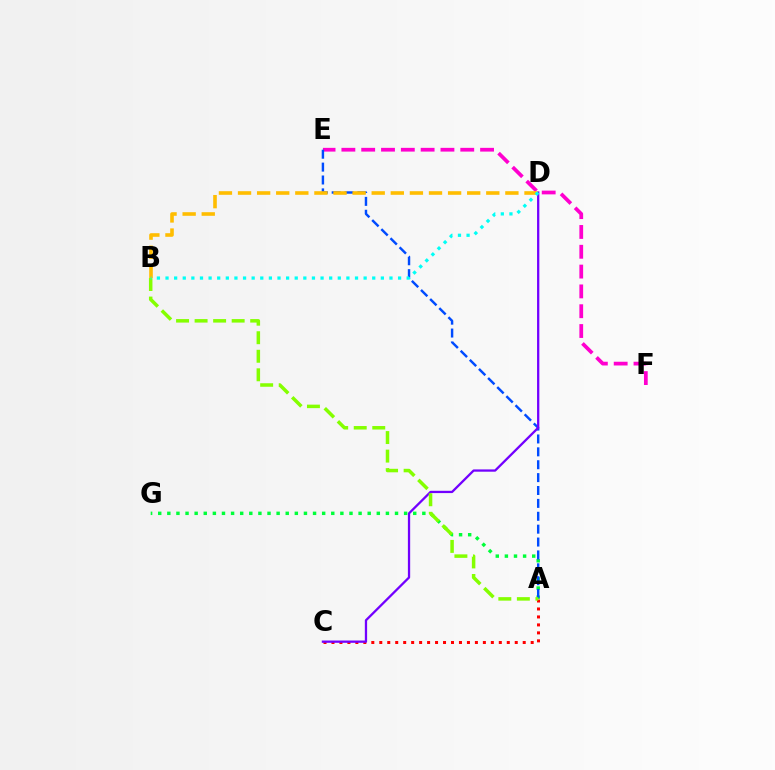{('E', 'F'): [{'color': '#ff00cf', 'line_style': 'dashed', 'thickness': 2.69}], ('A', 'G'): [{'color': '#00ff39', 'line_style': 'dotted', 'thickness': 2.47}], ('A', 'E'): [{'color': '#004bff', 'line_style': 'dashed', 'thickness': 1.75}], ('A', 'C'): [{'color': '#ff0000', 'line_style': 'dotted', 'thickness': 2.17}], ('C', 'D'): [{'color': '#7200ff', 'line_style': 'solid', 'thickness': 1.64}], ('B', 'D'): [{'color': '#ffbd00', 'line_style': 'dashed', 'thickness': 2.59}, {'color': '#00fff6', 'line_style': 'dotted', 'thickness': 2.34}], ('A', 'B'): [{'color': '#84ff00', 'line_style': 'dashed', 'thickness': 2.52}]}